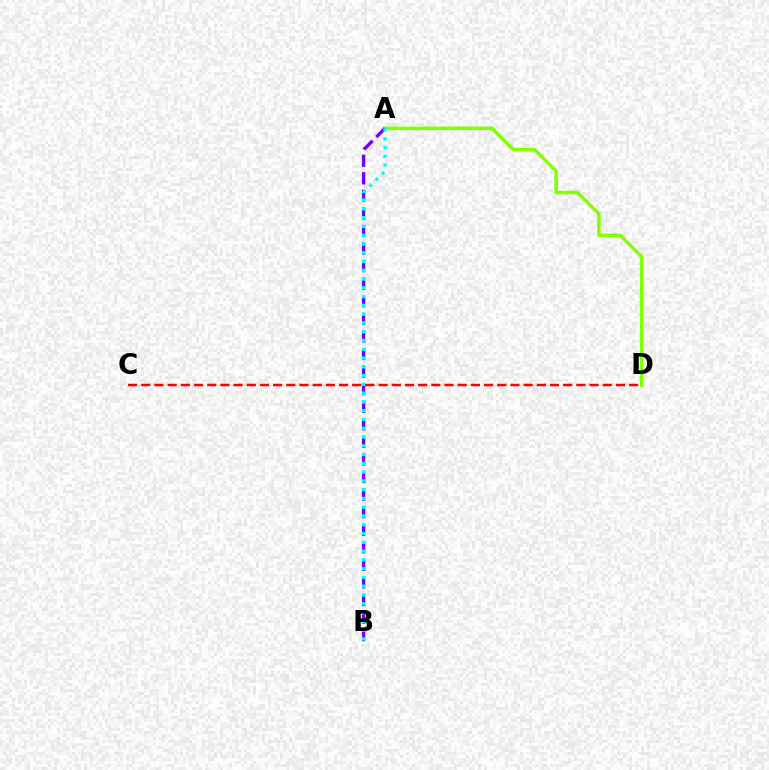{('A', 'D'): [{'color': '#84ff00', 'line_style': 'solid', 'thickness': 2.51}], ('A', 'B'): [{'color': '#7200ff', 'line_style': 'dashed', 'thickness': 2.39}, {'color': '#00fff6', 'line_style': 'dotted', 'thickness': 2.38}], ('C', 'D'): [{'color': '#ff0000', 'line_style': 'dashed', 'thickness': 1.79}]}